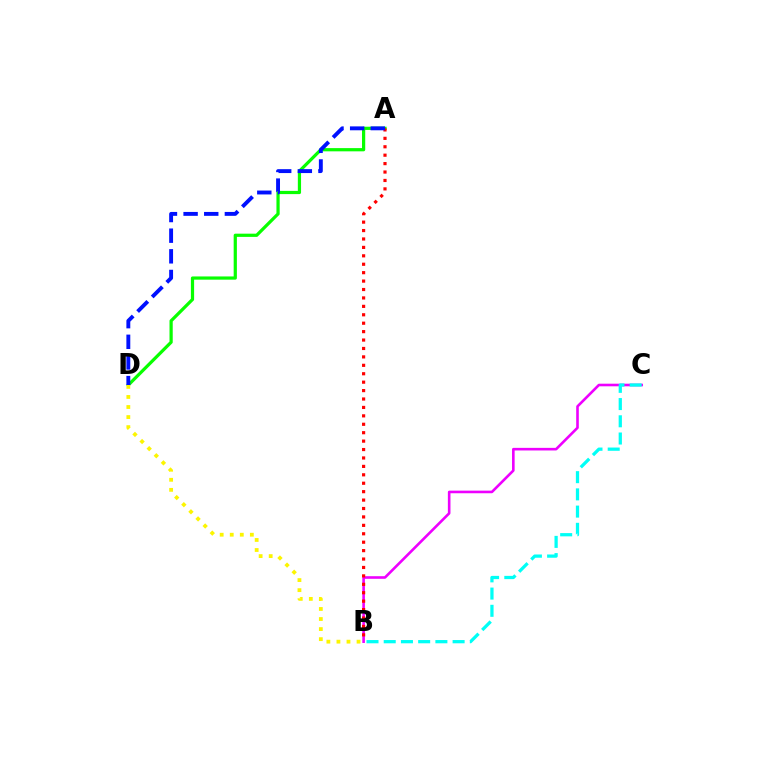{('A', 'D'): [{'color': '#08ff00', 'line_style': 'solid', 'thickness': 2.32}, {'color': '#0010ff', 'line_style': 'dashed', 'thickness': 2.8}], ('B', 'C'): [{'color': '#ee00ff', 'line_style': 'solid', 'thickness': 1.88}, {'color': '#00fff6', 'line_style': 'dashed', 'thickness': 2.34}], ('A', 'B'): [{'color': '#ff0000', 'line_style': 'dotted', 'thickness': 2.29}], ('B', 'D'): [{'color': '#fcf500', 'line_style': 'dotted', 'thickness': 2.73}]}